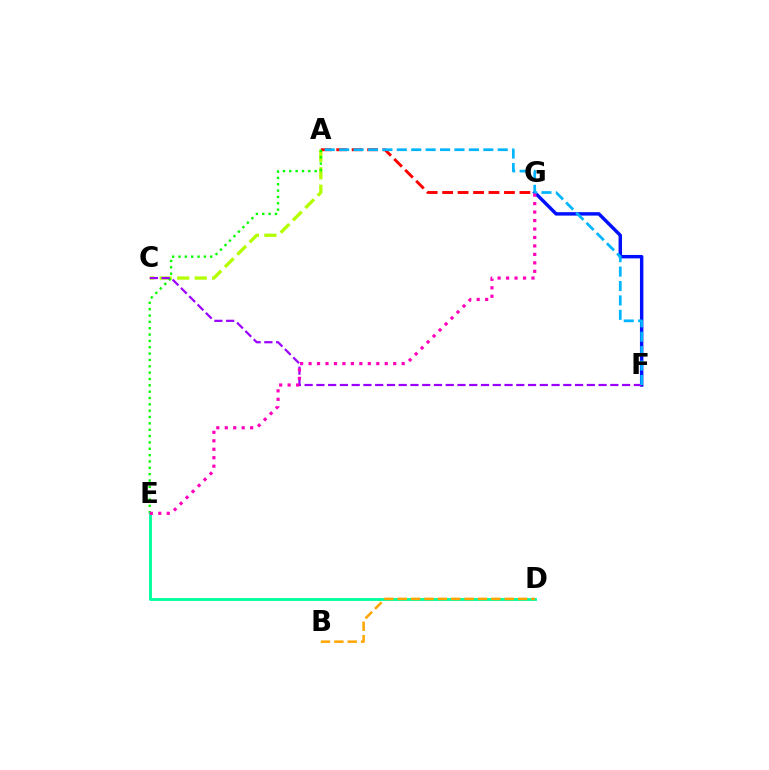{('F', 'G'): [{'color': '#0010ff', 'line_style': 'solid', 'thickness': 2.47}], ('A', 'C'): [{'color': '#b3ff00', 'line_style': 'dashed', 'thickness': 2.37}], ('A', 'G'): [{'color': '#ff0000', 'line_style': 'dashed', 'thickness': 2.1}], ('A', 'E'): [{'color': '#08ff00', 'line_style': 'dotted', 'thickness': 1.72}], ('C', 'F'): [{'color': '#9b00ff', 'line_style': 'dashed', 'thickness': 1.6}], ('A', 'F'): [{'color': '#00b5ff', 'line_style': 'dashed', 'thickness': 1.96}], ('D', 'E'): [{'color': '#00ff9d', 'line_style': 'solid', 'thickness': 2.06}], ('B', 'D'): [{'color': '#ffa500', 'line_style': 'dashed', 'thickness': 1.82}], ('E', 'G'): [{'color': '#ff00bd', 'line_style': 'dotted', 'thickness': 2.3}]}